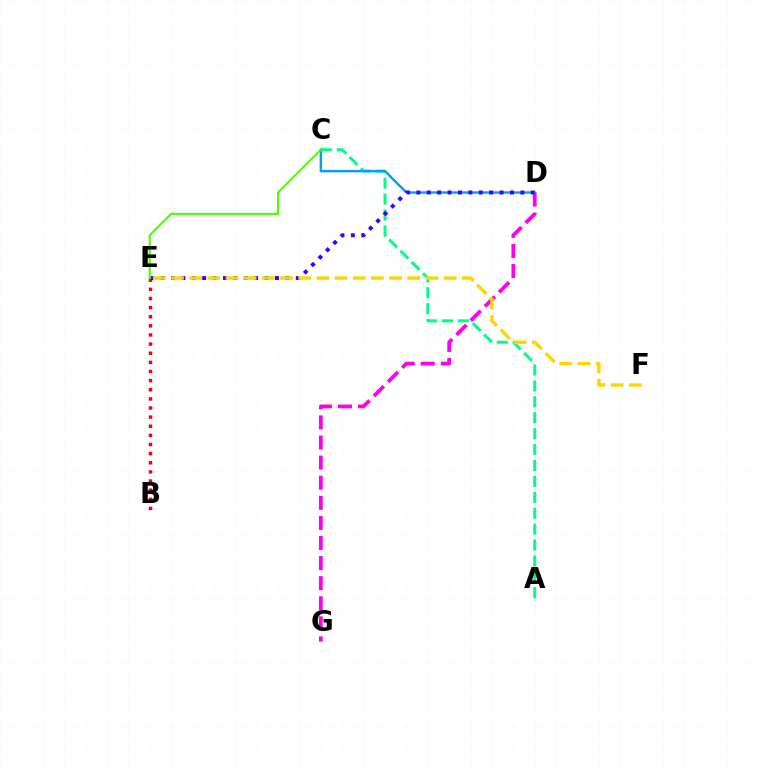{('A', 'C'): [{'color': '#00ff86', 'line_style': 'dashed', 'thickness': 2.16}], ('D', 'G'): [{'color': '#ff00ed', 'line_style': 'dashed', 'thickness': 2.73}], ('B', 'E'): [{'color': '#ff0000', 'line_style': 'dotted', 'thickness': 2.48}], ('C', 'D'): [{'color': '#009eff', 'line_style': 'solid', 'thickness': 1.72}], ('D', 'E'): [{'color': '#3700ff', 'line_style': 'dotted', 'thickness': 2.83}], ('E', 'F'): [{'color': '#ffd500', 'line_style': 'dashed', 'thickness': 2.47}], ('C', 'E'): [{'color': '#4fff00', 'line_style': 'solid', 'thickness': 1.53}]}